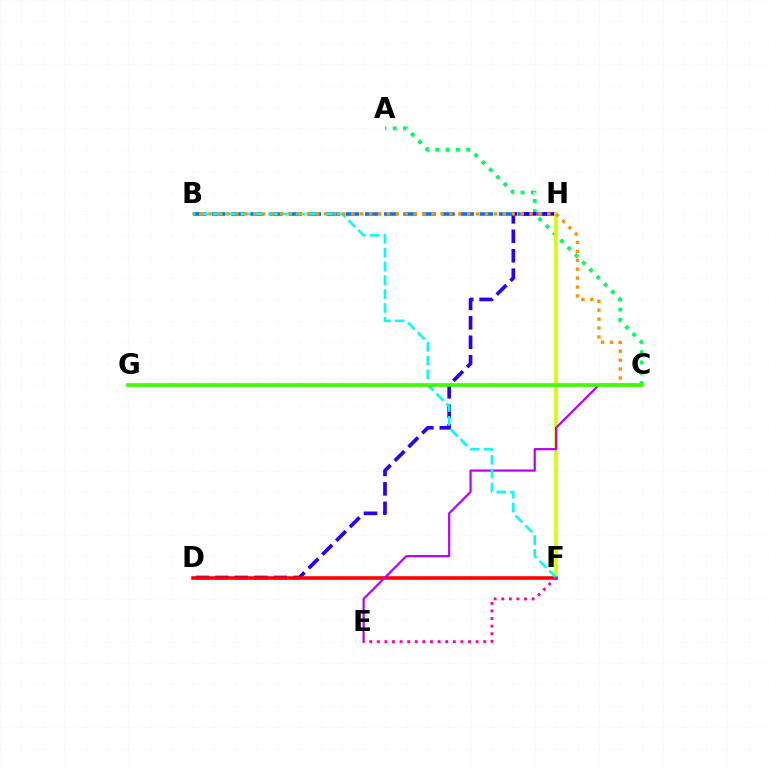{('A', 'C'): [{'color': '#00ff5c', 'line_style': 'dotted', 'thickness': 2.8}], ('B', 'H'): [{'color': '#0074ff', 'line_style': 'dashed', 'thickness': 2.6}], ('D', 'H'): [{'color': '#2500ff', 'line_style': 'dashed', 'thickness': 2.64}], ('F', 'H'): [{'color': '#d1ff00', 'line_style': 'solid', 'thickness': 2.6}], ('D', 'F'): [{'color': '#ff0000', 'line_style': 'solid', 'thickness': 2.58}], ('C', 'E'): [{'color': '#b900ff', 'line_style': 'solid', 'thickness': 1.6}], ('B', 'F'): [{'color': '#00fff6', 'line_style': 'dashed', 'thickness': 1.88}], ('B', 'C'): [{'color': '#ff9400', 'line_style': 'dotted', 'thickness': 2.42}], ('C', 'G'): [{'color': '#3dff00', 'line_style': 'solid', 'thickness': 2.66}], ('E', 'F'): [{'color': '#ff00ac', 'line_style': 'dotted', 'thickness': 2.07}]}